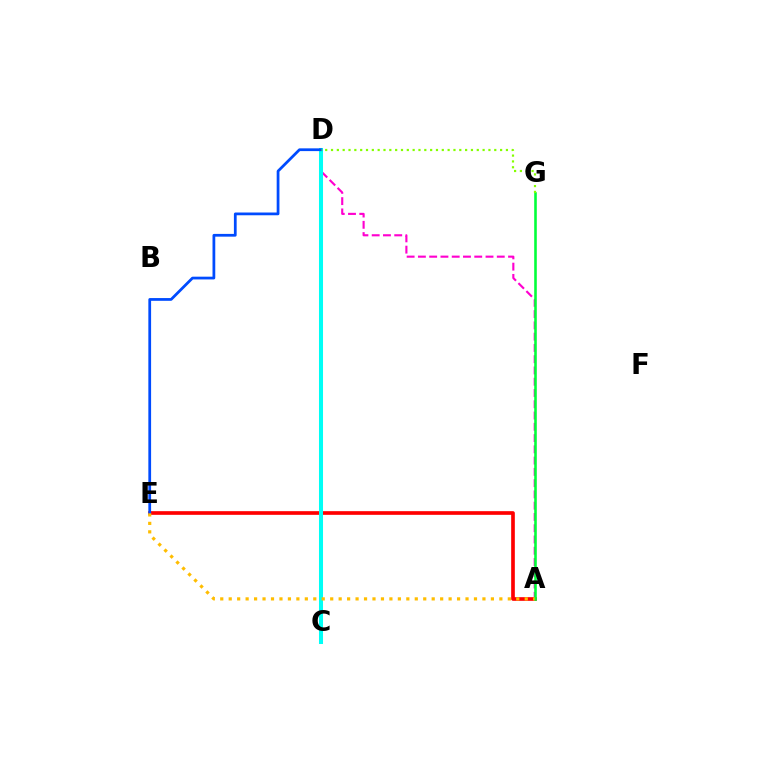{('A', 'D'): [{'color': '#ff00cf', 'line_style': 'dashed', 'thickness': 1.53}], ('A', 'E'): [{'color': '#ff0000', 'line_style': 'solid', 'thickness': 2.64}, {'color': '#ffbd00', 'line_style': 'dotted', 'thickness': 2.3}], ('C', 'D'): [{'color': '#7200ff', 'line_style': 'solid', 'thickness': 2.54}, {'color': '#00fff6', 'line_style': 'solid', 'thickness': 2.9}], ('A', 'G'): [{'color': '#00ff39', 'line_style': 'solid', 'thickness': 1.86}], ('D', 'E'): [{'color': '#004bff', 'line_style': 'solid', 'thickness': 1.98}], ('D', 'G'): [{'color': '#84ff00', 'line_style': 'dotted', 'thickness': 1.58}]}